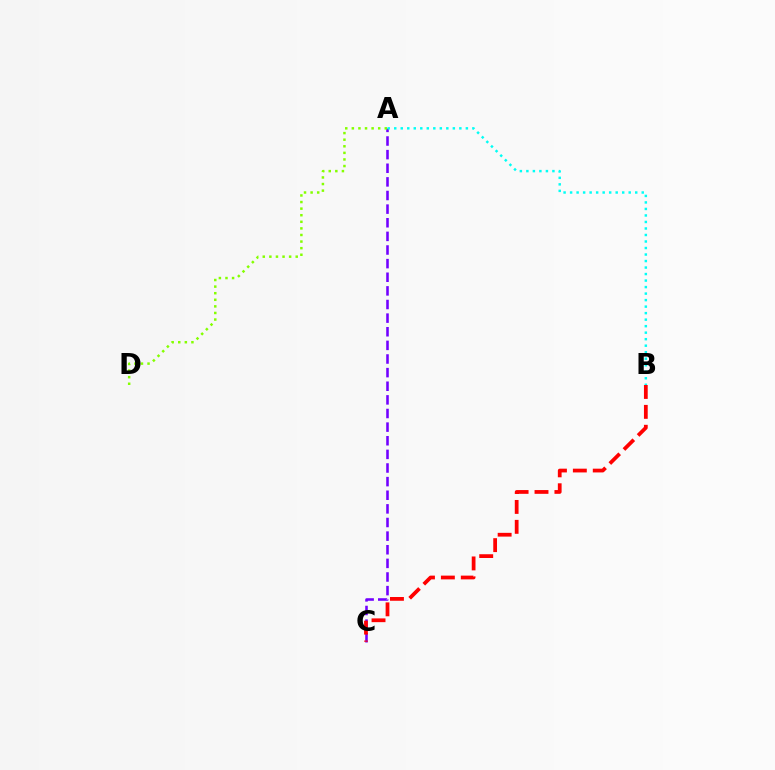{('A', 'C'): [{'color': '#7200ff', 'line_style': 'dashed', 'thickness': 1.85}], ('A', 'B'): [{'color': '#00fff6', 'line_style': 'dotted', 'thickness': 1.77}], ('B', 'C'): [{'color': '#ff0000', 'line_style': 'dashed', 'thickness': 2.7}], ('A', 'D'): [{'color': '#84ff00', 'line_style': 'dotted', 'thickness': 1.79}]}